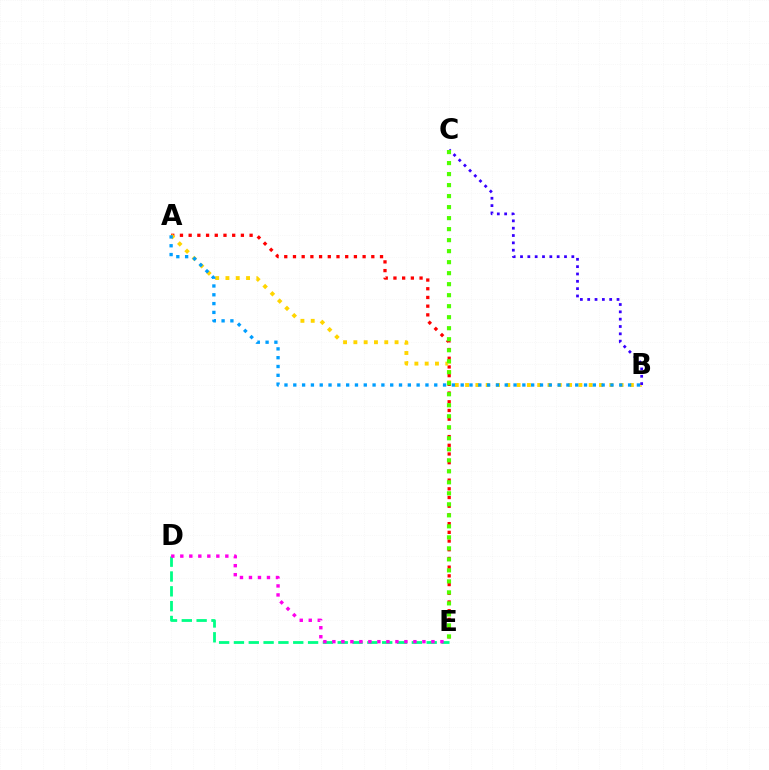{('A', 'E'): [{'color': '#ff0000', 'line_style': 'dotted', 'thickness': 2.37}], ('A', 'B'): [{'color': '#ffd500', 'line_style': 'dotted', 'thickness': 2.8}, {'color': '#009eff', 'line_style': 'dotted', 'thickness': 2.39}], ('D', 'E'): [{'color': '#00ff86', 'line_style': 'dashed', 'thickness': 2.01}, {'color': '#ff00ed', 'line_style': 'dotted', 'thickness': 2.45}], ('B', 'C'): [{'color': '#3700ff', 'line_style': 'dotted', 'thickness': 1.99}], ('C', 'E'): [{'color': '#4fff00', 'line_style': 'dotted', 'thickness': 2.99}]}